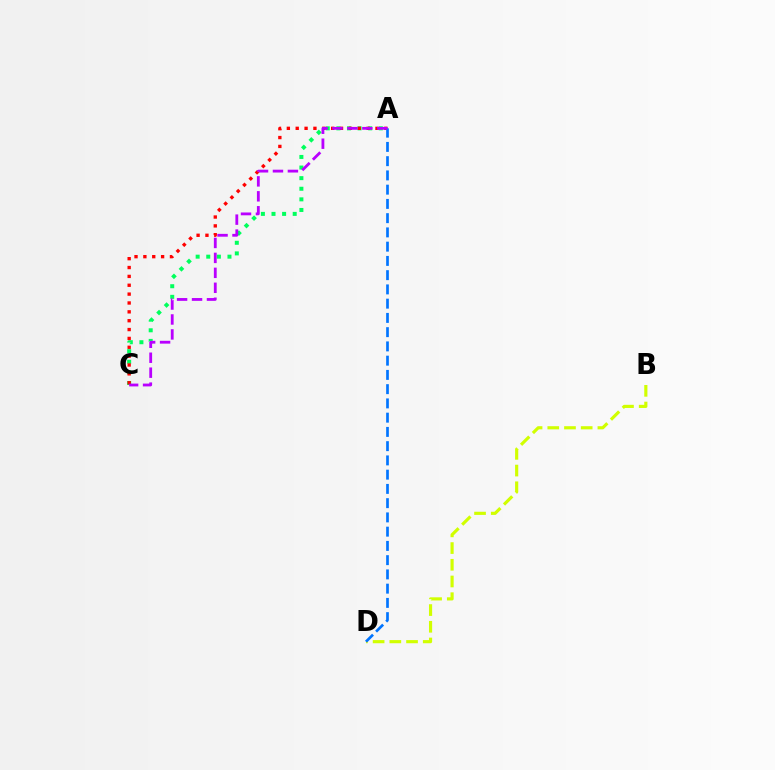{('A', 'C'): [{'color': '#00ff5c', 'line_style': 'dotted', 'thickness': 2.88}, {'color': '#ff0000', 'line_style': 'dotted', 'thickness': 2.41}, {'color': '#b900ff', 'line_style': 'dashed', 'thickness': 2.03}], ('B', 'D'): [{'color': '#d1ff00', 'line_style': 'dashed', 'thickness': 2.27}], ('A', 'D'): [{'color': '#0074ff', 'line_style': 'dashed', 'thickness': 1.94}]}